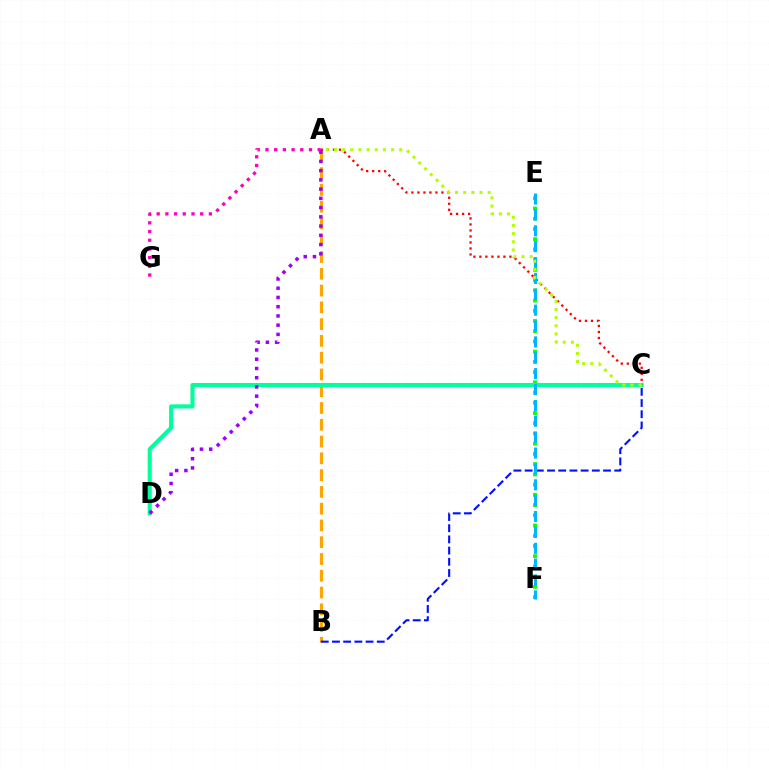{('A', 'B'): [{'color': '#ffa500', 'line_style': 'dashed', 'thickness': 2.28}], ('E', 'F'): [{'color': '#08ff00', 'line_style': 'dotted', 'thickness': 2.78}, {'color': '#00b5ff', 'line_style': 'dashed', 'thickness': 2.16}], ('A', 'G'): [{'color': '#ff00bd', 'line_style': 'dotted', 'thickness': 2.36}], ('B', 'C'): [{'color': '#0010ff', 'line_style': 'dashed', 'thickness': 1.52}], ('C', 'D'): [{'color': '#00ff9d', 'line_style': 'solid', 'thickness': 2.96}], ('A', 'C'): [{'color': '#ff0000', 'line_style': 'dotted', 'thickness': 1.63}, {'color': '#b3ff00', 'line_style': 'dotted', 'thickness': 2.22}], ('A', 'D'): [{'color': '#9b00ff', 'line_style': 'dotted', 'thickness': 2.51}]}